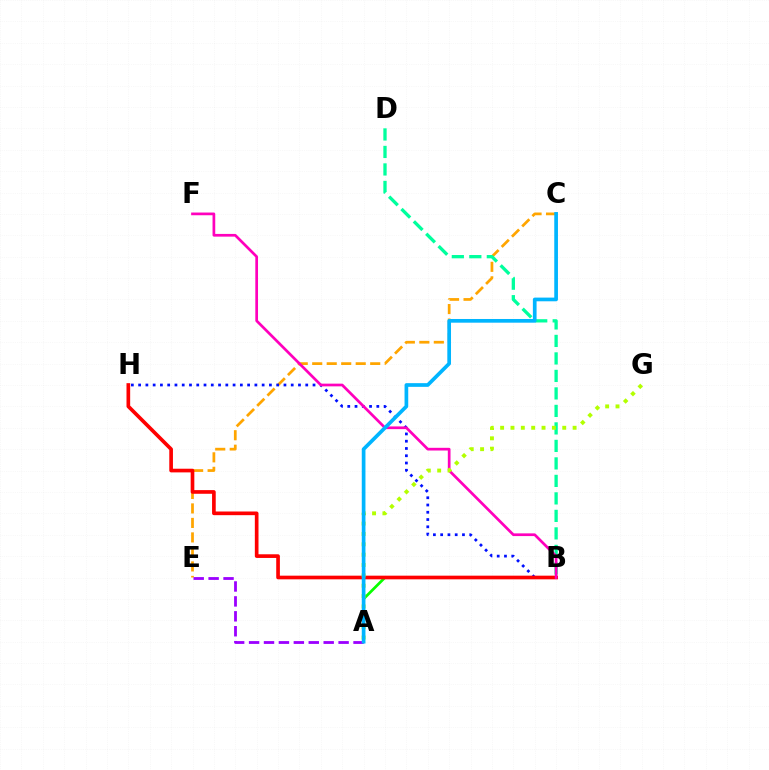{('A', 'B'): [{'color': '#08ff00', 'line_style': 'solid', 'thickness': 1.96}], ('C', 'E'): [{'color': '#ffa500', 'line_style': 'dashed', 'thickness': 1.97}], ('B', 'H'): [{'color': '#0010ff', 'line_style': 'dotted', 'thickness': 1.97}, {'color': '#ff0000', 'line_style': 'solid', 'thickness': 2.64}], ('B', 'D'): [{'color': '#00ff9d', 'line_style': 'dashed', 'thickness': 2.38}], ('A', 'E'): [{'color': '#9b00ff', 'line_style': 'dashed', 'thickness': 2.03}], ('B', 'F'): [{'color': '#ff00bd', 'line_style': 'solid', 'thickness': 1.95}], ('A', 'G'): [{'color': '#b3ff00', 'line_style': 'dotted', 'thickness': 2.81}], ('A', 'C'): [{'color': '#00b5ff', 'line_style': 'solid', 'thickness': 2.66}]}